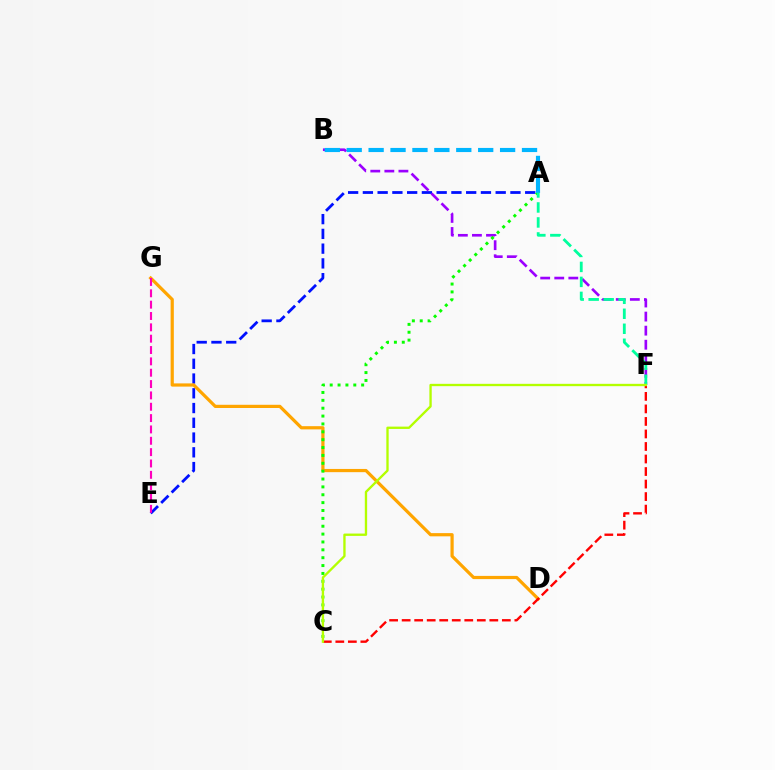{('A', 'E'): [{'color': '#0010ff', 'line_style': 'dashed', 'thickness': 2.0}], ('B', 'F'): [{'color': '#9b00ff', 'line_style': 'dashed', 'thickness': 1.91}], ('D', 'G'): [{'color': '#ffa500', 'line_style': 'solid', 'thickness': 2.31}], ('E', 'G'): [{'color': '#ff00bd', 'line_style': 'dashed', 'thickness': 1.54}], ('A', 'C'): [{'color': '#08ff00', 'line_style': 'dotted', 'thickness': 2.14}], ('A', 'B'): [{'color': '#00b5ff', 'line_style': 'dashed', 'thickness': 2.98}], ('C', 'F'): [{'color': '#ff0000', 'line_style': 'dashed', 'thickness': 1.7}, {'color': '#b3ff00', 'line_style': 'solid', 'thickness': 1.68}], ('A', 'F'): [{'color': '#00ff9d', 'line_style': 'dashed', 'thickness': 2.04}]}